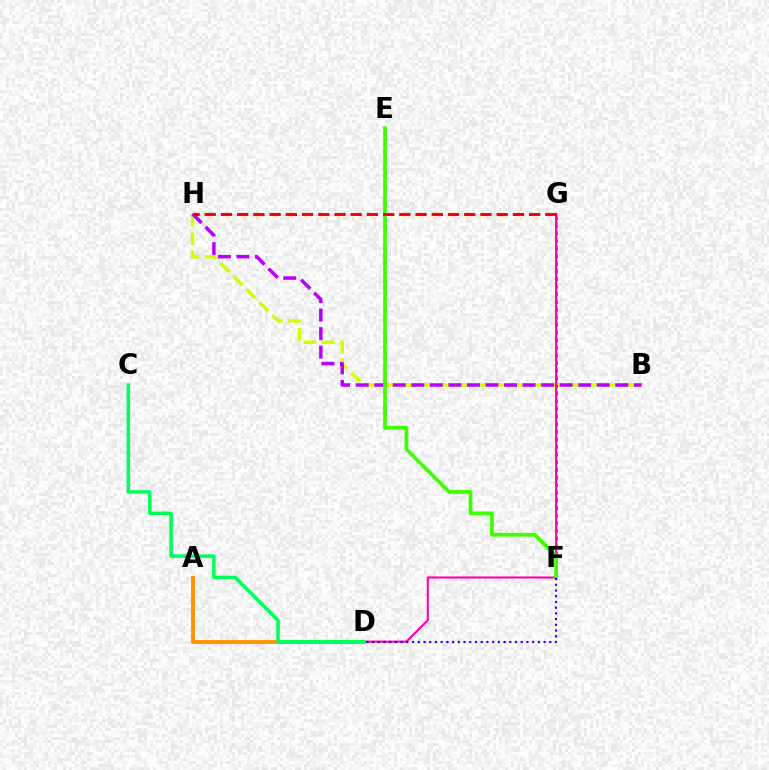{('F', 'G'): [{'color': '#00fff6', 'line_style': 'dotted', 'thickness': 2.08}, {'color': '#0074ff', 'line_style': 'dotted', 'thickness': 2.07}], ('B', 'H'): [{'color': '#d1ff00', 'line_style': 'dashed', 'thickness': 2.49}, {'color': '#b900ff', 'line_style': 'dashed', 'thickness': 2.52}], ('D', 'G'): [{'color': '#ff00ac', 'line_style': 'solid', 'thickness': 1.52}], ('A', 'D'): [{'color': '#ff9400', 'line_style': 'solid', 'thickness': 2.8}], ('C', 'D'): [{'color': '#00ff5c', 'line_style': 'solid', 'thickness': 2.54}], ('E', 'F'): [{'color': '#3dff00', 'line_style': 'solid', 'thickness': 2.7}], ('G', 'H'): [{'color': '#ff0000', 'line_style': 'dashed', 'thickness': 2.2}], ('D', 'F'): [{'color': '#2500ff', 'line_style': 'dotted', 'thickness': 1.55}]}